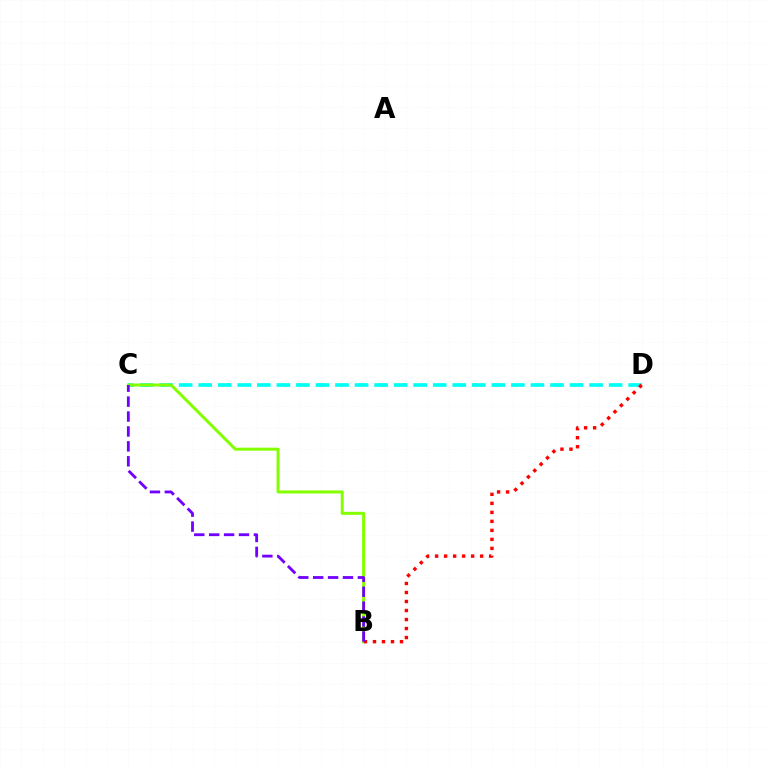{('C', 'D'): [{'color': '#00fff6', 'line_style': 'dashed', 'thickness': 2.66}], ('B', 'C'): [{'color': '#84ff00', 'line_style': 'solid', 'thickness': 2.17}, {'color': '#7200ff', 'line_style': 'dashed', 'thickness': 2.03}], ('B', 'D'): [{'color': '#ff0000', 'line_style': 'dotted', 'thickness': 2.45}]}